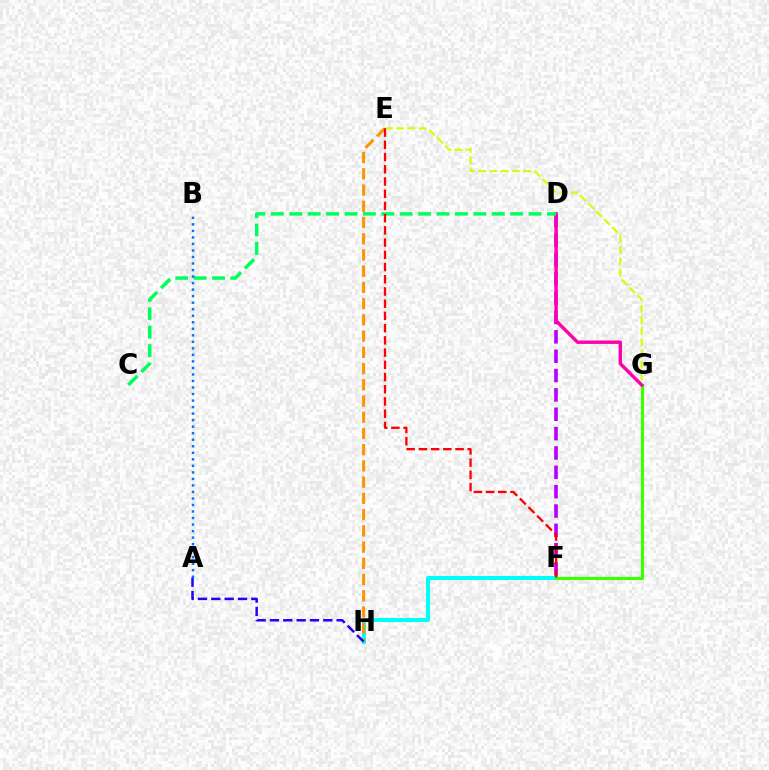{('D', 'F'): [{'color': '#b900ff', 'line_style': 'dashed', 'thickness': 2.63}], ('F', 'H'): [{'color': '#00fff6', 'line_style': 'solid', 'thickness': 2.87}], ('E', 'H'): [{'color': '#ff9400', 'line_style': 'dashed', 'thickness': 2.2}], ('E', 'G'): [{'color': '#d1ff00', 'line_style': 'dashed', 'thickness': 1.53}], ('A', 'H'): [{'color': '#2500ff', 'line_style': 'dashed', 'thickness': 1.81}], ('F', 'G'): [{'color': '#3dff00', 'line_style': 'solid', 'thickness': 2.27}], ('D', 'G'): [{'color': '#ff00ac', 'line_style': 'solid', 'thickness': 2.45}], ('C', 'D'): [{'color': '#00ff5c', 'line_style': 'dashed', 'thickness': 2.5}], ('A', 'B'): [{'color': '#0074ff', 'line_style': 'dotted', 'thickness': 1.77}], ('E', 'F'): [{'color': '#ff0000', 'line_style': 'dashed', 'thickness': 1.66}]}